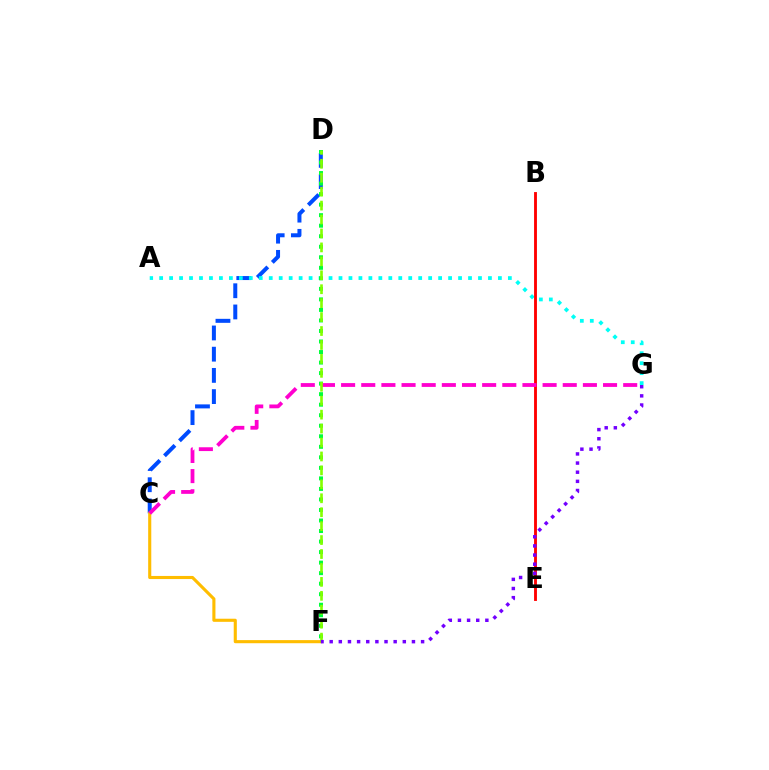{('C', 'D'): [{'color': '#004bff', 'line_style': 'dashed', 'thickness': 2.88}], ('A', 'G'): [{'color': '#00fff6', 'line_style': 'dotted', 'thickness': 2.71}], ('D', 'F'): [{'color': '#00ff39', 'line_style': 'dotted', 'thickness': 2.86}, {'color': '#84ff00', 'line_style': 'dashed', 'thickness': 1.89}], ('B', 'E'): [{'color': '#ff0000', 'line_style': 'solid', 'thickness': 2.06}], ('C', 'F'): [{'color': '#ffbd00', 'line_style': 'solid', 'thickness': 2.24}], ('C', 'G'): [{'color': '#ff00cf', 'line_style': 'dashed', 'thickness': 2.74}], ('F', 'G'): [{'color': '#7200ff', 'line_style': 'dotted', 'thickness': 2.48}]}